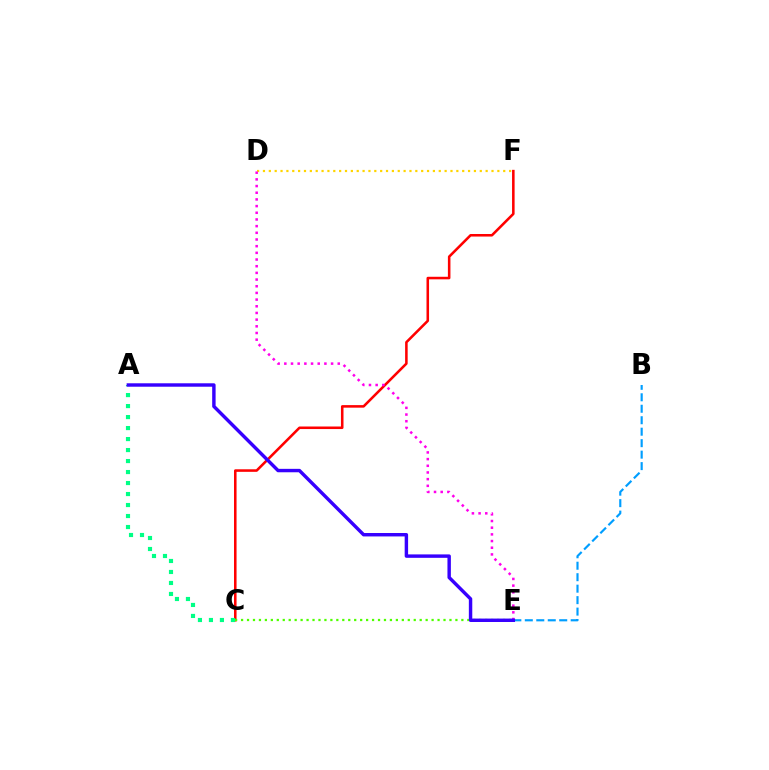{('C', 'F'): [{'color': '#ff0000', 'line_style': 'solid', 'thickness': 1.84}], ('B', 'E'): [{'color': '#009eff', 'line_style': 'dashed', 'thickness': 1.56}], ('C', 'E'): [{'color': '#4fff00', 'line_style': 'dotted', 'thickness': 1.62}], ('A', 'C'): [{'color': '#00ff86', 'line_style': 'dotted', 'thickness': 2.99}], ('D', 'F'): [{'color': '#ffd500', 'line_style': 'dotted', 'thickness': 1.59}], ('D', 'E'): [{'color': '#ff00ed', 'line_style': 'dotted', 'thickness': 1.81}], ('A', 'E'): [{'color': '#3700ff', 'line_style': 'solid', 'thickness': 2.47}]}